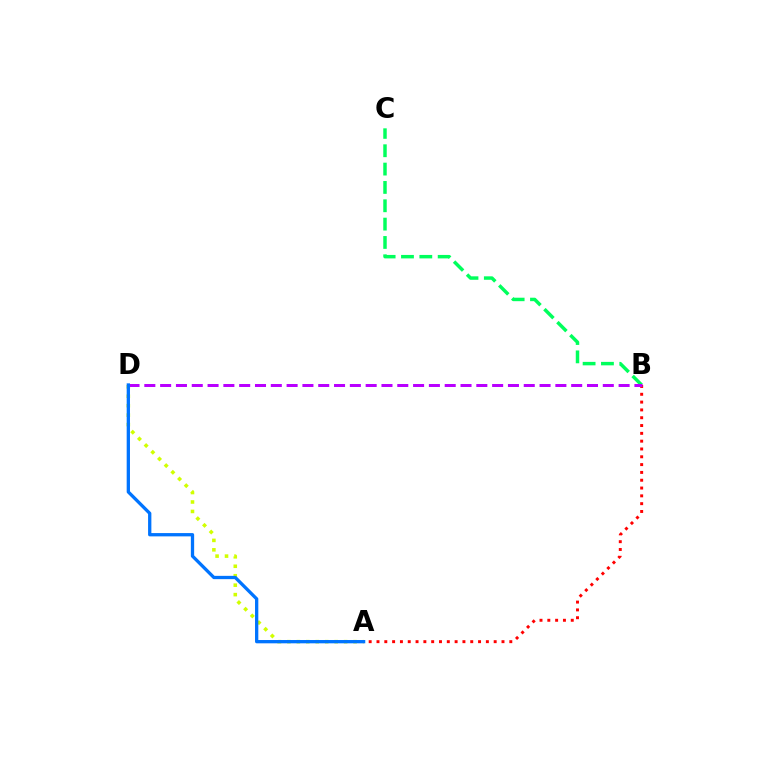{('B', 'C'): [{'color': '#00ff5c', 'line_style': 'dashed', 'thickness': 2.49}], ('A', 'D'): [{'color': '#d1ff00', 'line_style': 'dotted', 'thickness': 2.57}, {'color': '#0074ff', 'line_style': 'solid', 'thickness': 2.37}], ('A', 'B'): [{'color': '#ff0000', 'line_style': 'dotted', 'thickness': 2.12}], ('B', 'D'): [{'color': '#b900ff', 'line_style': 'dashed', 'thickness': 2.15}]}